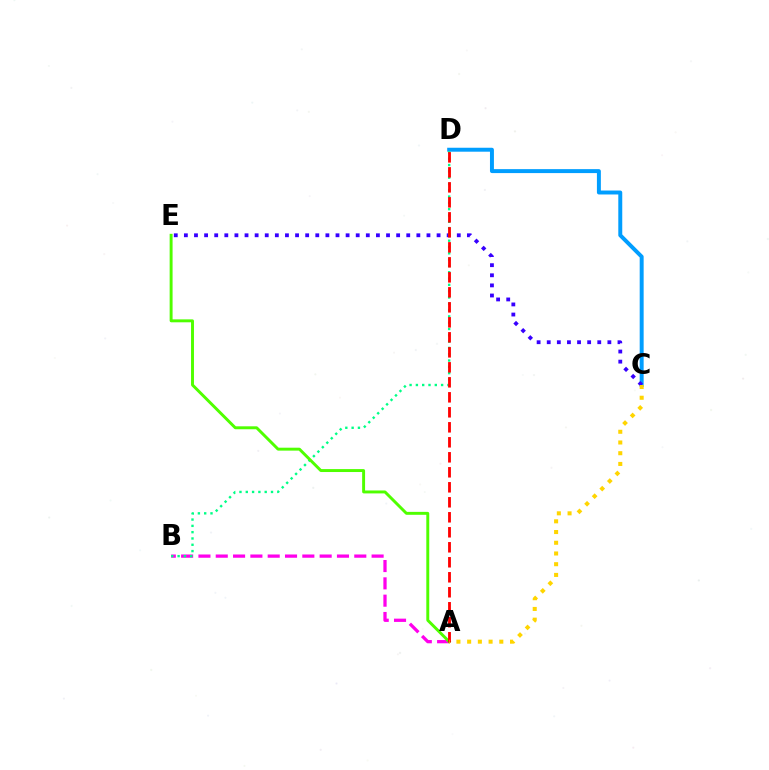{('C', 'D'): [{'color': '#009eff', 'line_style': 'solid', 'thickness': 2.85}], ('A', 'B'): [{'color': '#ff00ed', 'line_style': 'dashed', 'thickness': 2.35}], ('C', 'E'): [{'color': '#3700ff', 'line_style': 'dotted', 'thickness': 2.75}], ('B', 'D'): [{'color': '#00ff86', 'line_style': 'dotted', 'thickness': 1.71}], ('A', 'E'): [{'color': '#4fff00', 'line_style': 'solid', 'thickness': 2.11}], ('A', 'D'): [{'color': '#ff0000', 'line_style': 'dashed', 'thickness': 2.04}], ('A', 'C'): [{'color': '#ffd500', 'line_style': 'dotted', 'thickness': 2.91}]}